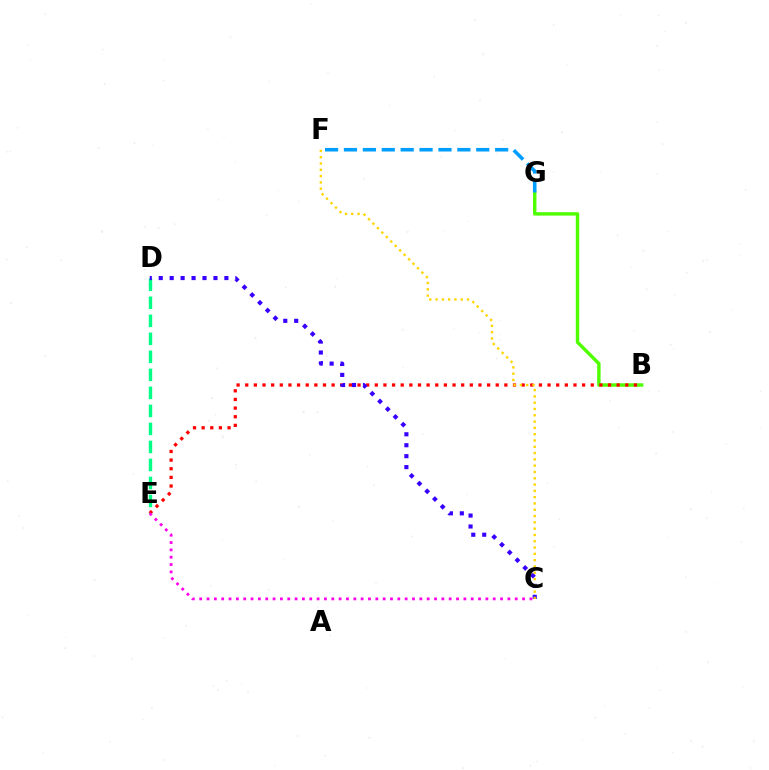{('D', 'E'): [{'color': '#00ff86', 'line_style': 'dashed', 'thickness': 2.45}], ('B', 'G'): [{'color': '#4fff00', 'line_style': 'solid', 'thickness': 2.46}], ('F', 'G'): [{'color': '#009eff', 'line_style': 'dashed', 'thickness': 2.57}], ('B', 'E'): [{'color': '#ff0000', 'line_style': 'dotted', 'thickness': 2.35}], ('C', 'D'): [{'color': '#3700ff', 'line_style': 'dotted', 'thickness': 2.97}], ('C', 'F'): [{'color': '#ffd500', 'line_style': 'dotted', 'thickness': 1.71}], ('C', 'E'): [{'color': '#ff00ed', 'line_style': 'dotted', 'thickness': 1.99}]}